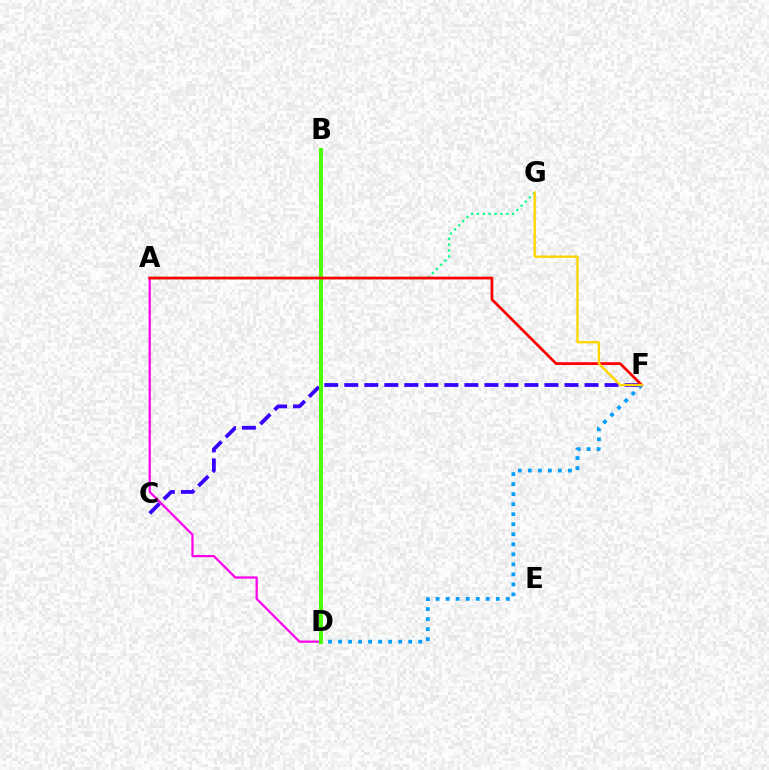{('D', 'F'): [{'color': '#009eff', 'line_style': 'dotted', 'thickness': 2.72}], ('C', 'F'): [{'color': '#3700ff', 'line_style': 'dashed', 'thickness': 2.72}], ('A', 'D'): [{'color': '#ff00ed', 'line_style': 'solid', 'thickness': 1.61}], ('B', 'D'): [{'color': '#4fff00', 'line_style': 'solid', 'thickness': 2.87}], ('A', 'G'): [{'color': '#00ff86', 'line_style': 'dotted', 'thickness': 1.59}], ('A', 'F'): [{'color': '#ff0000', 'line_style': 'solid', 'thickness': 1.99}], ('F', 'G'): [{'color': '#ffd500', 'line_style': 'solid', 'thickness': 1.7}]}